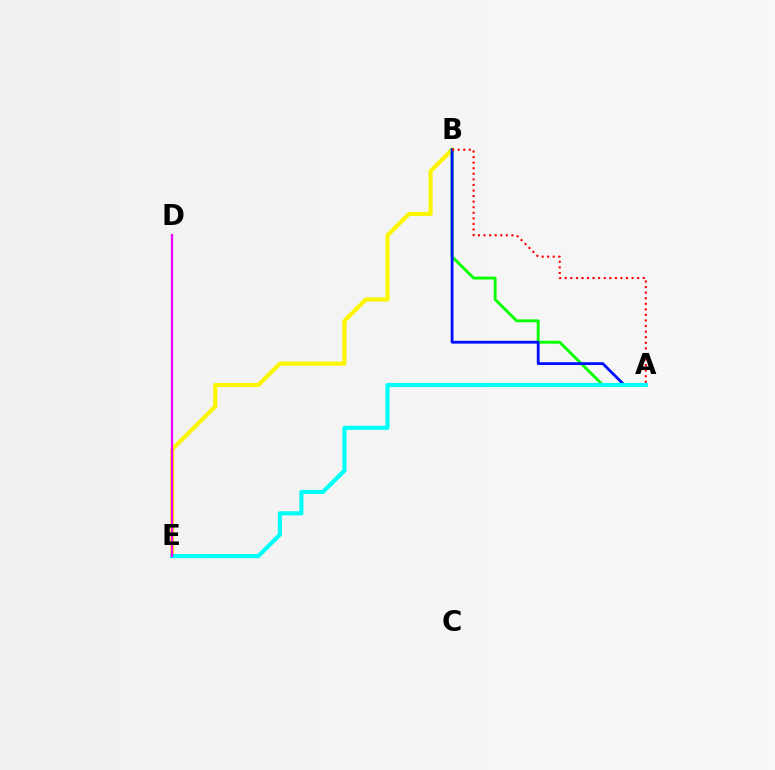{('B', 'E'): [{'color': '#fcf500', 'line_style': 'solid', 'thickness': 2.95}], ('A', 'B'): [{'color': '#08ff00', 'line_style': 'solid', 'thickness': 2.08}, {'color': '#0010ff', 'line_style': 'solid', 'thickness': 2.03}, {'color': '#ff0000', 'line_style': 'dotted', 'thickness': 1.51}], ('A', 'E'): [{'color': '#00fff6', 'line_style': 'solid', 'thickness': 2.97}], ('D', 'E'): [{'color': '#ee00ff', 'line_style': 'solid', 'thickness': 1.63}]}